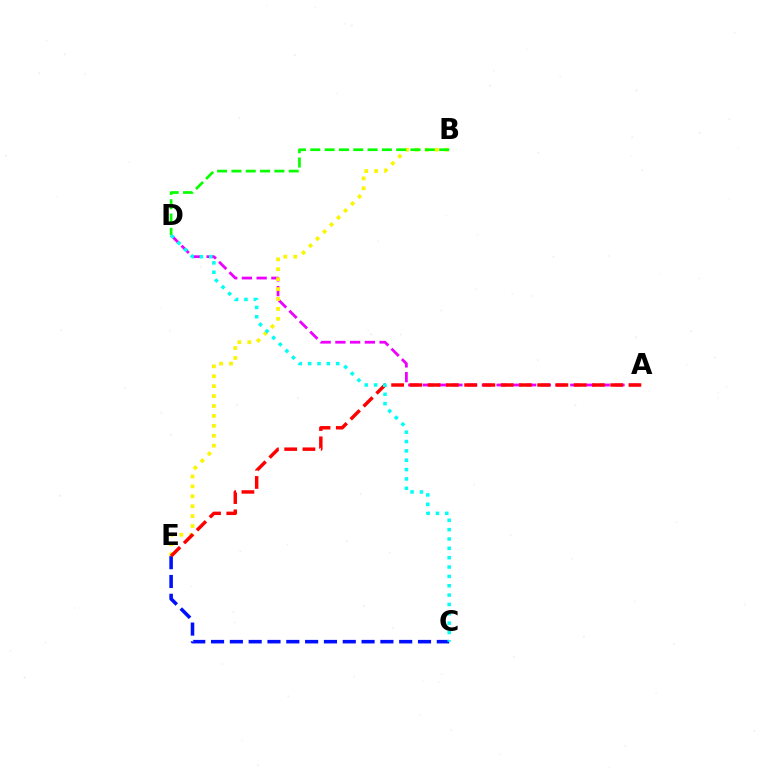{('A', 'D'): [{'color': '#ee00ff', 'line_style': 'dashed', 'thickness': 2.0}], ('B', 'E'): [{'color': '#fcf500', 'line_style': 'dotted', 'thickness': 2.69}], ('C', 'E'): [{'color': '#0010ff', 'line_style': 'dashed', 'thickness': 2.56}], ('B', 'D'): [{'color': '#08ff00', 'line_style': 'dashed', 'thickness': 1.95}], ('A', 'E'): [{'color': '#ff0000', 'line_style': 'dashed', 'thickness': 2.48}], ('C', 'D'): [{'color': '#00fff6', 'line_style': 'dotted', 'thickness': 2.54}]}